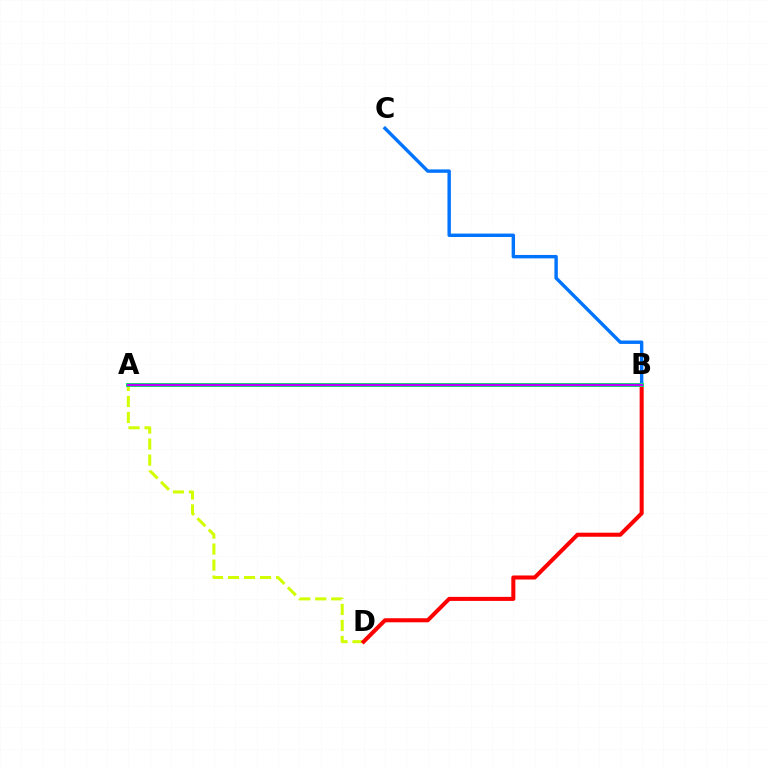{('B', 'C'): [{'color': '#0074ff', 'line_style': 'solid', 'thickness': 2.45}], ('A', 'D'): [{'color': '#d1ff00', 'line_style': 'dashed', 'thickness': 2.18}], ('B', 'D'): [{'color': '#ff0000', 'line_style': 'solid', 'thickness': 2.91}], ('A', 'B'): [{'color': '#00ff5c', 'line_style': 'solid', 'thickness': 2.87}, {'color': '#b900ff', 'line_style': 'solid', 'thickness': 1.72}]}